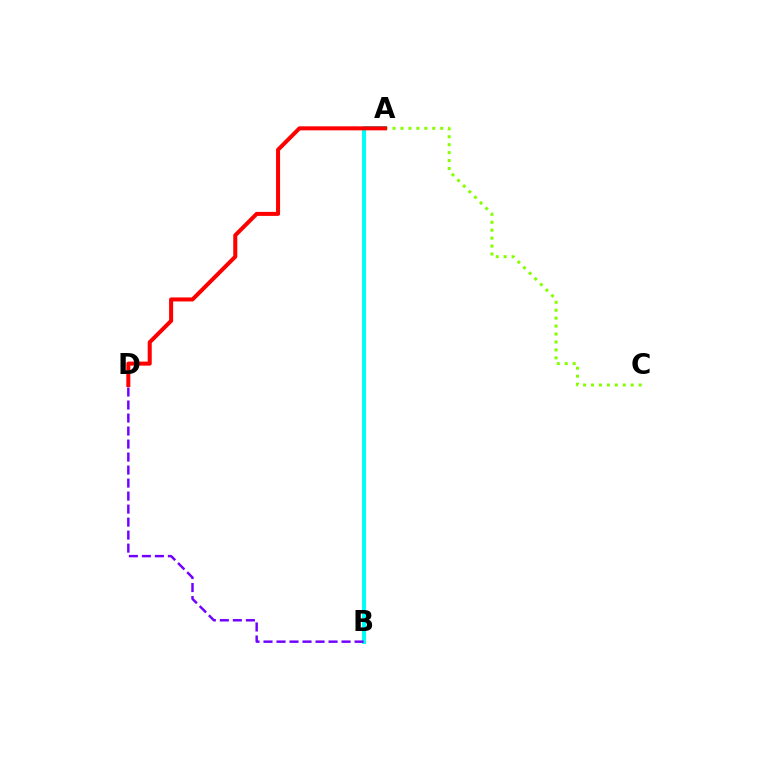{('A', 'C'): [{'color': '#84ff00', 'line_style': 'dotted', 'thickness': 2.16}], ('A', 'B'): [{'color': '#00fff6', 'line_style': 'solid', 'thickness': 2.85}], ('B', 'D'): [{'color': '#7200ff', 'line_style': 'dashed', 'thickness': 1.77}], ('A', 'D'): [{'color': '#ff0000', 'line_style': 'solid', 'thickness': 2.9}]}